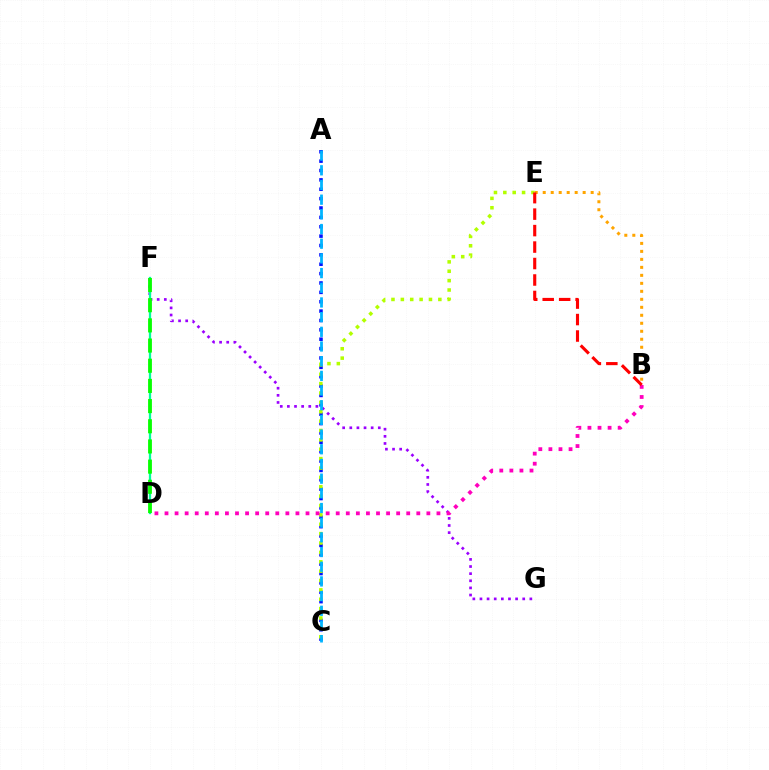{('F', 'G'): [{'color': '#9b00ff', 'line_style': 'dotted', 'thickness': 1.94}], ('A', 'C'): [{'color': '#0010ff', 'line_style': 'dotted', 'thickness': 2.55}, {'color': '#00b5ff', 'line_style': 'dashed', 'thickness': 1.99}], ('C', 'E'): [{'color': '#b3ff00', 'line_style': 'dotted', 'thickness': 2.55}], ('D', 'F'): [{'color': '#00ff9d', 'line_style': 'solid', 'thickness': 1.65}, {'color': '#08ff00', 'line_style': 'dashed', 'thickness': 2.74}], ('B', 'D'): [{'color': '#ff00bd', 'line_style': 'dotted', 'thickness': 2.74}], ('B', 'E'): [{'color': '#ffa500', 'line_style': 'dotted', 'thickness': 2.17}, {'color': '#ff0000', 'line_style': 'dashed', 'thickness': 2.24}]}